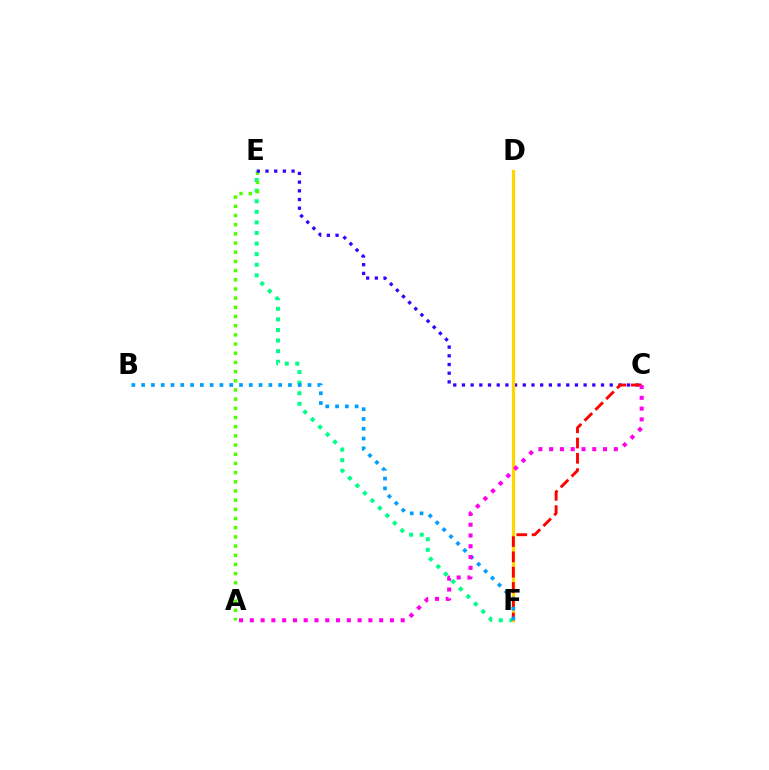{('E', 'F'): [{'color': '#00ff86', 'line_style': 'dotted', 'thickness': 2.88}], ('A', 'E'): [{'color': '#4fff00', 'line_style': 'dotted', 'thickness': 2.49}], ('C', 'E'): [{'color': '#3700ff', 'line_style': 'dotted', 'thickness': 2.36}], ('D', 'F'): [{'color': '#ffd500', 'line_style': 'solid', 'thickness': 2.31}], ('C', 'F'): [{'color': '#ff0000', 'line_style': 'dashed', 'thickness': 2.08}], ('B', 'F'): [{'color': '#009eff', 'line_style': 'dotted', 'thickness': 2.66}], ('A', 'C'): [{'color': '#ff00ed', 'line_style': 'dotted', 'thickness': 2.93}]}